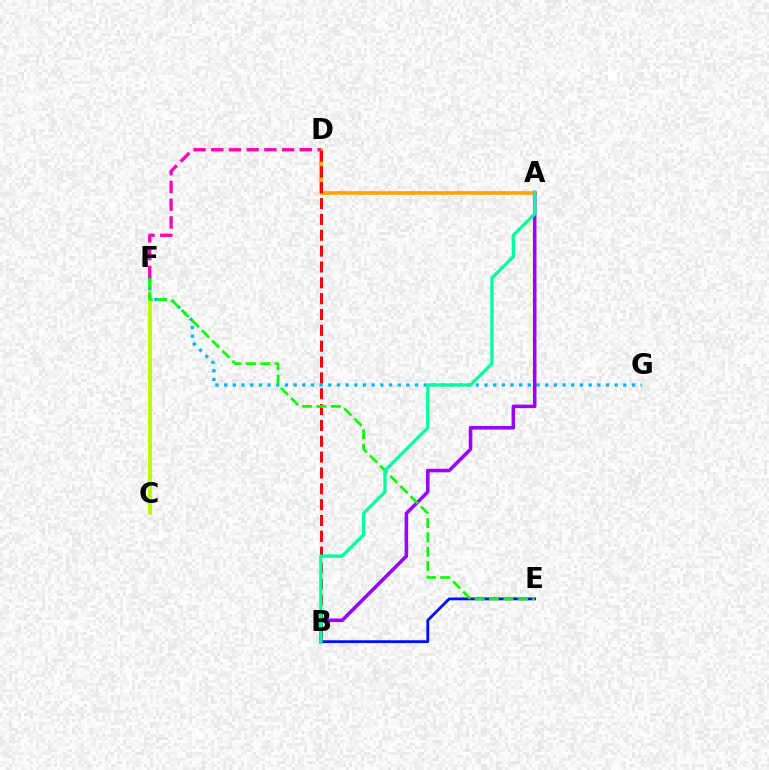{('A', 'D'): [{'color': '#ffa500', 'line_style': 'solid', 'thickness': 2.65}], ('C', 'F'): [{'color': '#b3ff00', 'line_style': 'solid', 'thickness': 2.71}], ('F', 'G'): [{'color': '#00b5ff', 'line_style': 'dotted', 'thickness': 2.36}], ('B', 'E'): [{'color': '#0010ff', 'line_style': 'solid', 'thickness': 2.03}], ('B', 'D'): [{'color': '#ff0000', 'line_style': 'dashed', 'thickness': 2.15}], ('A', 'B'): [{'color': '#9b00ff', 'line_style': 'solid', 'thickness': 2.54}, {'color': '#00ff9d', 'line_style': 'solid', 'thickness': 2.37}], ('E', 'F'): [{'color': '#08ff00', 'line_style': 'dashed', 'thickness': 1.96}], ('D', 'F'): [{'color': '#ff00bd', 'line_style': 'dashed', 'thickness': 2.41}]}